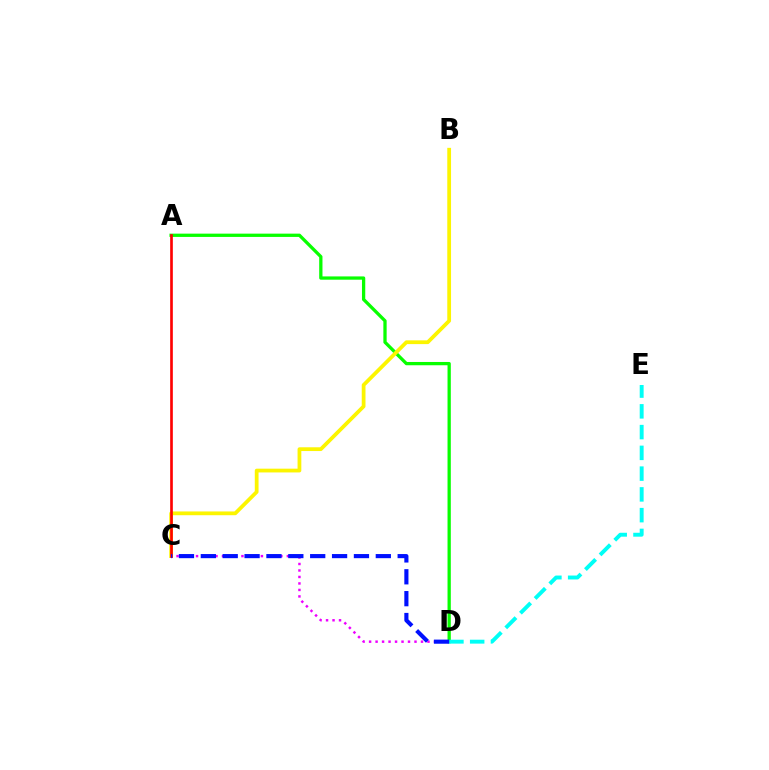{('A', 'D'): [{'color': '#08ff00', 'line_style': 'solid', 'thickness': 2.36}], ('B', 'C'): [{'color': '#fcf500', 'line_style': 'solid', 'thickness': 2.71}], ('C', 'D'): [{'color': '#ee00ff', 'line_style': 'dotted', 'thickness': 1.76}, {'color': '#0010ff', 'line_style': 'dashed', 'thickness': 2.97}], ('D', 'E'): [{'color': '#00fff6', 'line_style': 'dashed', 'thickness': 2.82}], ('A', 'C'): [{'color': '#ff0000', 'line_style': 'solid', 'thickness': 1.92}]}